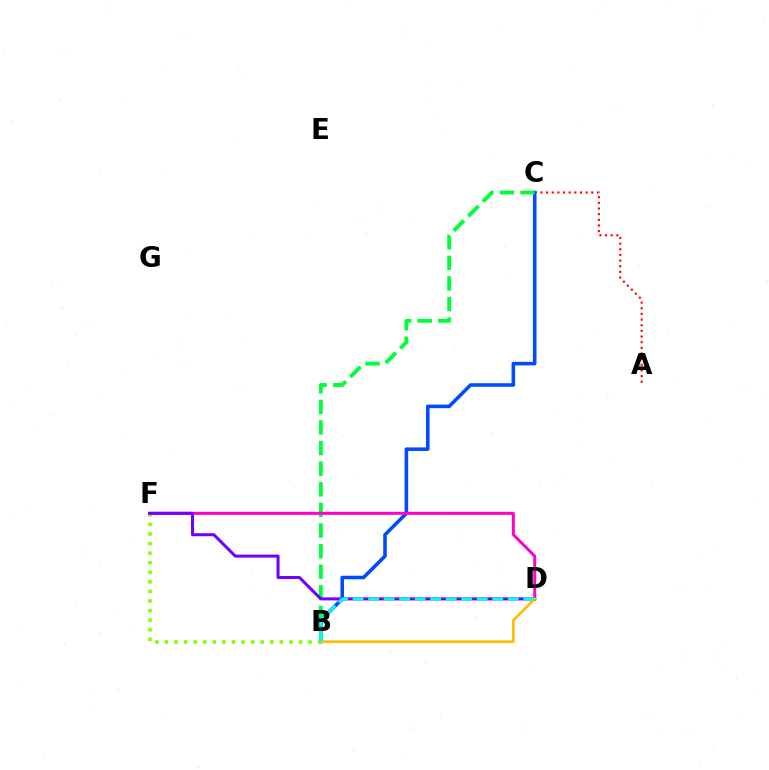{('A', 'C'): [{'color': '#ff0000', 'line_style': 'dotted', 'thickness': 1.54}], ('B', 'C'): [{'color': '#004bff', 'line_style': 'solid', 'thickness': 2.57}, {'color': '#00ff39', 'line_style': 'dashed', 'thickness': 2.8}], ('B', 'F'): [{'color': '#84ff00', 'line_style': 'dotted', 'thickness': 2.6}], ('D', 'F'): [{'color': '#ff00cf', 'line_style': 'solid', 'thickness': 2.16}, {'color': '#7200ff', 'line_style': 'solid', 'thickness': 2.18}], ('B', 'D'): [{'color': '#ffbd00', 'line_style': 'solid', 'thickness': 1.94}, {'color': '#00fff6', 'line_style': 'dashed', 'thickness': 2.11}]}